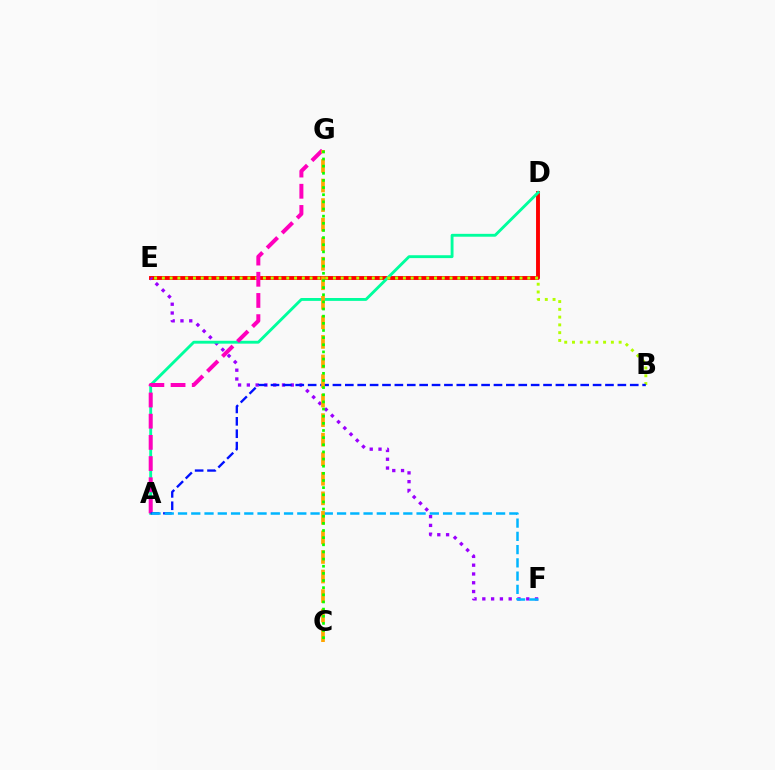{('D', 'E'): [{'color': '#ff0000', 'line_style': 'solid', 'thickness': 2.8}], ('E', 'F'): [{'color': '#9b00ff', 'line_style': 'dotted', 'thickness': 2.39}], ('A', 'D'): [{'color': '#00ff9d', 'line_style': 'solid', 'thickness': 2.07}], ('B', 'E'): [{'color': '#b3ff00', 'line_style': 'dotted', 'thickness': 2.11}], ('A', 'G'): [{'color': '#ff00bd', 'line_style': 'dashed', 'thickness': 2.88}], ('A', 'B'): [{'color': '#0010ff', 'line_style': 'dashed', 'thickness': 1.68}], ('A', 'F'): [{'color': '#00b5ff', 'line_style': 'dashed', 'thickness': 1.8}], ('C', 'G'): [{'color': '#ffa500', 'line_style': 'dashed', 'thickness': 2.66}, {'color': '#08ff00', 'line_style': 'dotted', 'thickness': 1.94}]}